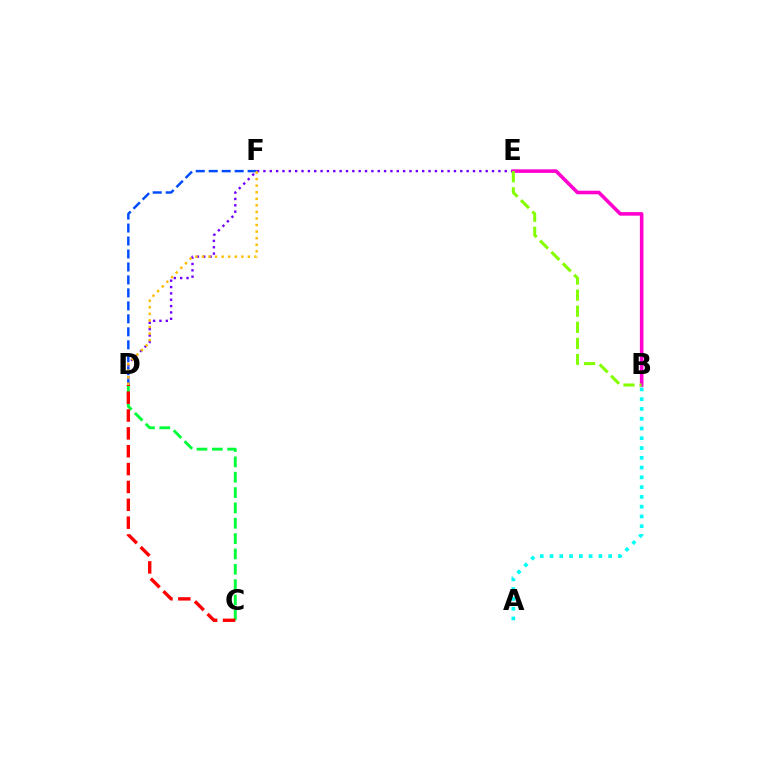{('D', 'F'): [{'color': '#004bff', 'line_style': 'dashed', 'thickness': 1.76}, {'color': '#ffbd00', 'line_style': 'dotted', 'thickness': 1.78}], ('C', 'D'): [{'color': '#00ff39', 'line_style': 'dashed', 'thickness': 2.08}, {'color': '#ff0000', 'line_style': 'dashed', 'thickness': 2.43}], ('D', 'E'): [{'color': '#7200ff', 'line_style': 'dotted', 'thickness': 1.73}], ('B', 'E'): [{'color': '#ff00cf', 'line_style': 'solid', 'thickness': 2.58}, {'color': '#84ff00', 'line_style': 'dashed', 'thickness': 2.19}], ('A', 'B'): [{'color': '#00fff6', 'line_style': 'dotted', 'thickness': 2.66}]}